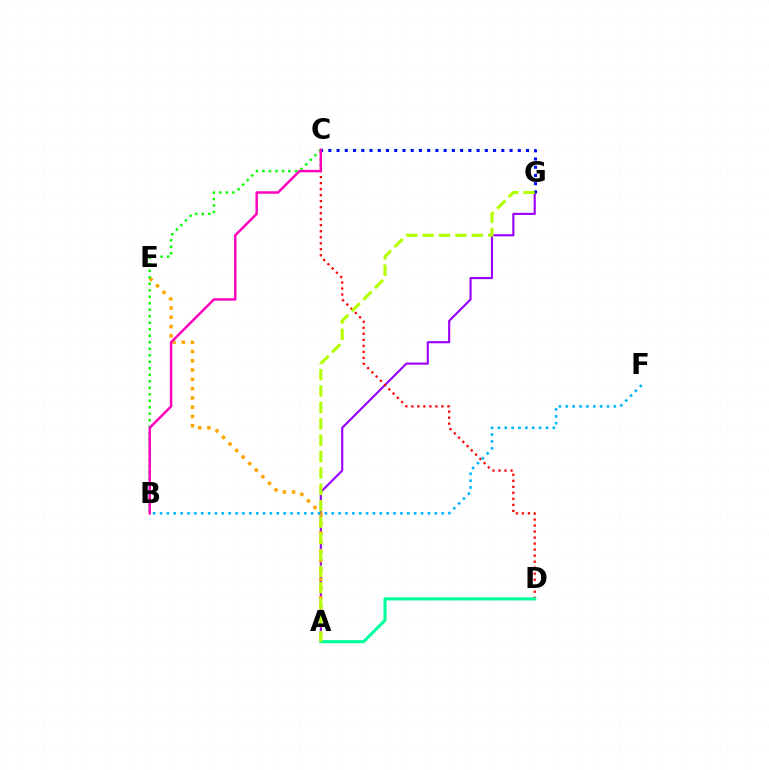{('A', 'G'): [{'color': '#9b00ff', 'line_style': 'solid', 'thickness': 1.53}, {'color': '#b3ff00', 'line_style': 'dashed', 'thickness': 2.23}], ('A', 'E'): [{'color': '#ffa500', 'line_style': 'dotted', 'thickness': 2.52}], ('C', 'G'): [{'color': '#0010ff', 'line_style': 'dotted', 'thickness': 2.24}], ('C', 'D'): [{'color': '#ff0000', 'line_style': 'dotted', 'thickness': 1.63}], ('B', 'F'): [{'color': '#00b5ff', 'line_style': 'dotted', 'thickness': 1.87}], ('A', 'D'): [{'color': '#00ff9d', 'line_style': 'solid', 'thickness': 2.22}], ('B', 'C'): [{'color': '#08ff00', 'line_style': 'dotted', 'thickness': 1.77}, {'color': '#ff00bd', 'line_style': 'solid', 'thickness': 1.77}]}